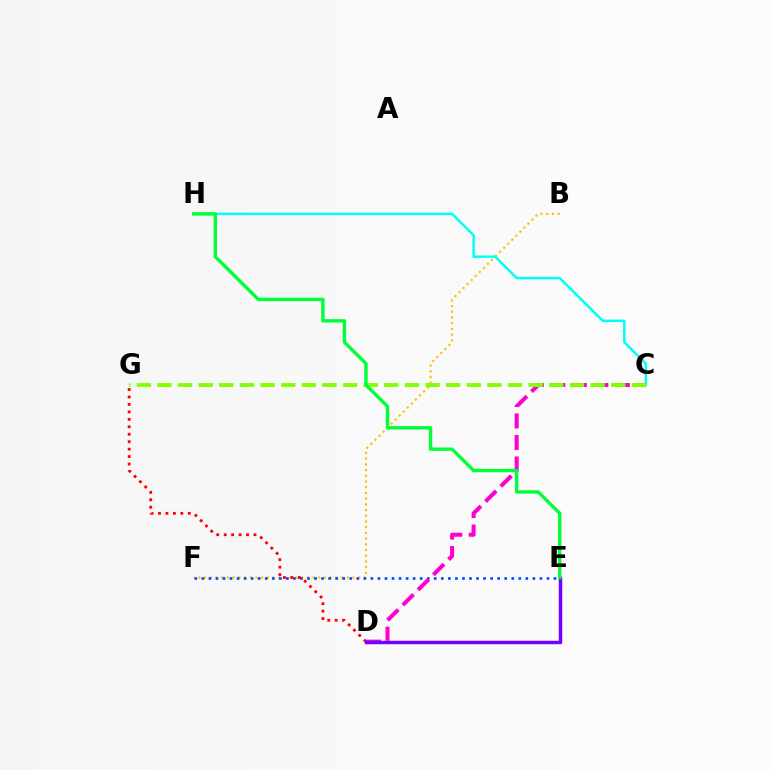{('B', 'F'): [{'color': '#ffbd00', 'line_style': 'dotted', 'thickness': 1.55}], ('E', 'F'): [{'color': '#004bff', 'line_style': 'dotted', 'thickness': 1.91}], ('D', 'G'): [{'color': '#ff0000', 'line_style': 'dotted', 'thickness': 2.02}], ('C', 'H'): [{'color': '#00fff6', 'line_style': 'solid', 'thickness': 1.79}], ('C', 'D'): [{'color': '#ff00cf', 'line_style': 'dashed', 'thickness': 2.92}], ('D', 'E'): [{'color': '#7200ff', 'line_style': 'solid', 'thickness': 2.49}], ('C', 'G'): [{'color': '#84ff00', 'line_style': 'dashed', 'thickness': 2.8}], ('E', 'H'): [{'color': '#00ff39', 'line_style': 'solid', 'thickness': 2.43}]}